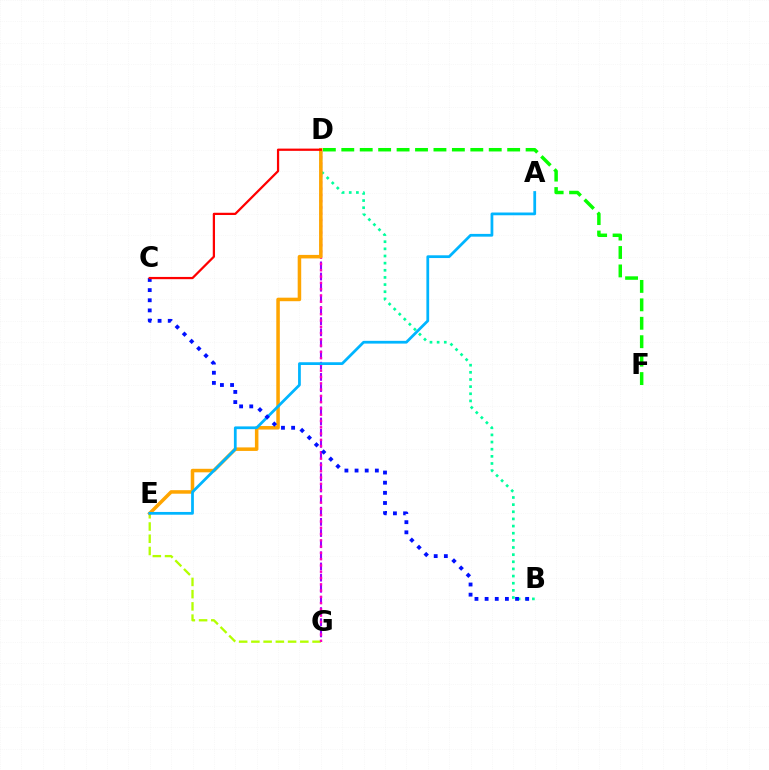{('D', 'G'): [{'color': '#9b00ff', 'line_style': 'dashed', 'thickness': 1.51}, {'color': '#ff00bd', 'line_style': 'dotted', 'thickness': 1.71}], ('B', 'D'): [{'color': '#00ff9d', 'line_style': 'dotted', 'thickness': 1.94}], ('E', 'G'): [{'color': '#b3ff00', 'line_style': 'dashed', 'thickness': 1.66}], ('D', 'E'): [{'color': '#ffa500', 'line_style': 'solid', 'thickness': 2.54}], ('A', 'E'): [{'color': '#00b5ff', 'line_style': 'solid', 'thickness': 1.98}], ('D', 'F'): [{'color': '#08ff00', 'line_style': 'dashed', 'thickness': 2.5}], ('B', 'C'): [{'color': '#0010ff', 'line_style': 'dotted', 'thickness': 2.76}], ('C', 'D'): [{'color': '#ff0000', 'line_style': 'solid', 'thickness': 1.62}]}